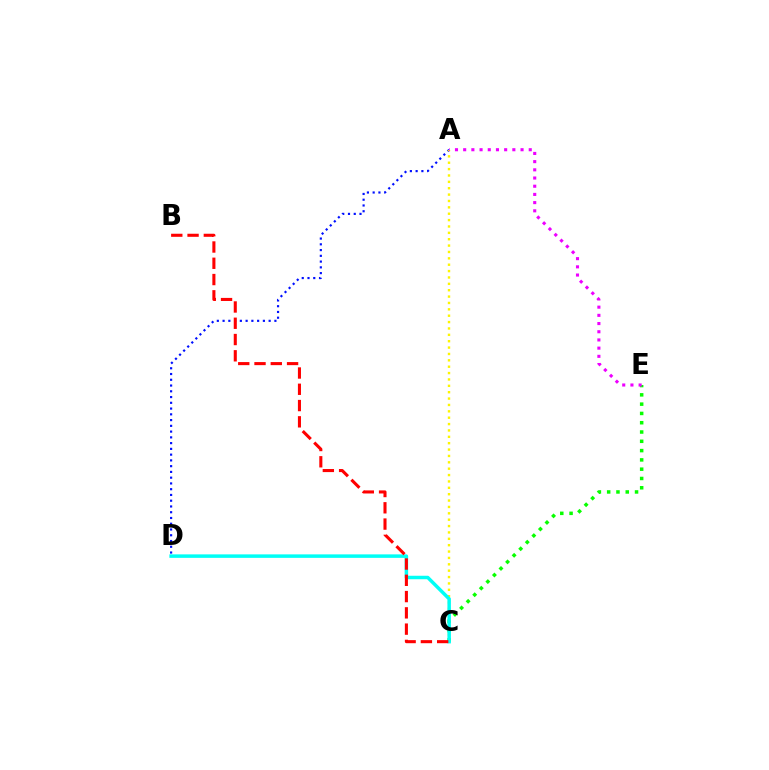{('C', 'E'): [{'color': '#08ff00', 'line_style': 'dotted', 'thickness': 2.52}], ('A', 'D'): [{'color': '#0010ff', 'line_style': 'dotted', 'thickness': 1.56}], ('A', 'C'): [{'color': '#fcf500', 'line_style': 'dotted', 'thickness': 1.73}], ('C', 'D'): [{'color': '#00fff6', 'line_style': 'solid', 'thickness': 2.51}], ('B', 'C'): [{'color': '#ff0000', 'line_style': 'dashed', 'thickness': 2.21}], ('A', 'E'): [{'color': '#ee00ff', 'line_style': 'dotted', 'thickness': 2.23}]}